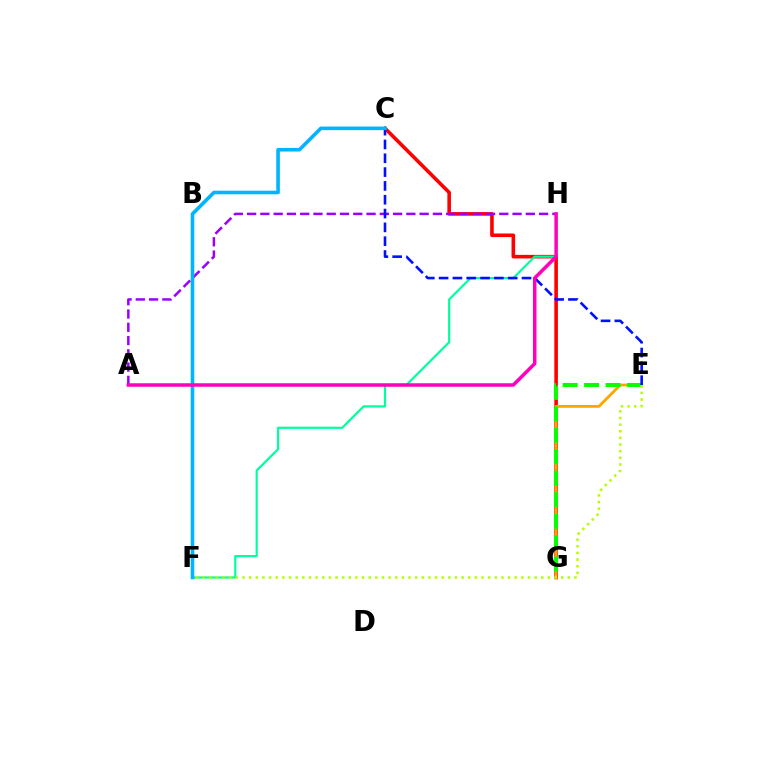{('C', 'G'): [{'color': '#ff0000', 'line_style': 'solid', 'thickness': 2.58}], ('F', 'H'): [{'color': '#00ff9d', 'line_style': 'solid', 'thickness': 1.57}], ('E', 'G'): [{'color': '#ffa500', 'line_style': 'solid', 'thickness': 2.01}, {'color': '#08ff00', 'line_style': 'dashed', 'thickness': 2.92}], ('A', 'H'): [{'color': '#9b00ff', 'line_style': 'dashed', 'thickness': 1.8}, {'color': '#ff00bd', 'line_style': 'solid', 'thickness': 2.51}], ('E', 'F'): [{'color': '#b3ff00', 'line_style': 'dotted', 'thickness': 1.8}], ('C', 'E'): [{'color': '#0010ff', 'line_style': 'dashed', 'thickness': 1.88}], ('C', 'F'): [{'color': '#00b5ff', 'line_style': 'solid', 'thickness': 2.6}]}